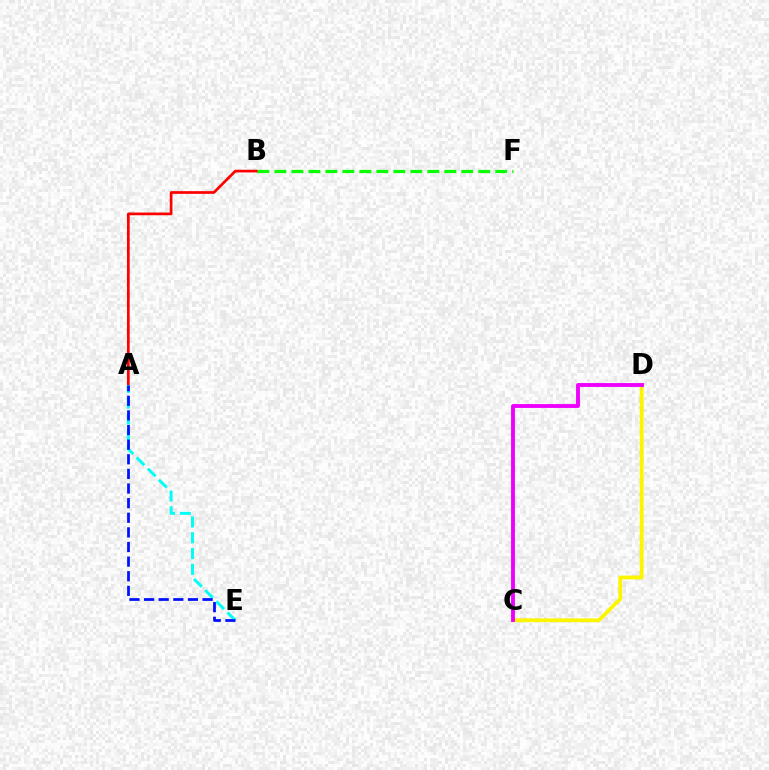{('A', 'B'): [{'color': '#ff0000', 'line_style': 'solid', 'thickness': 1.95}], ('B', 'F'): [{'color': '#08ff00', 'line_style': 'dashed', 'thickness': 2.31}], ('A', 'E'): [{'color': '#00fff6', 'line_style': 'dashed', 'thickness': 2.14}, {'color': '#0010ff', 'line_style': 'dashed', 'thickness': 1.99}], ('C', 'D'): [{'color': '#fcf500', 'line_style': 'solid', 'thickness': 2.75}, {'color': '#ee00ff', 'line_style': 'solid', 'thickness': 2.78}]}